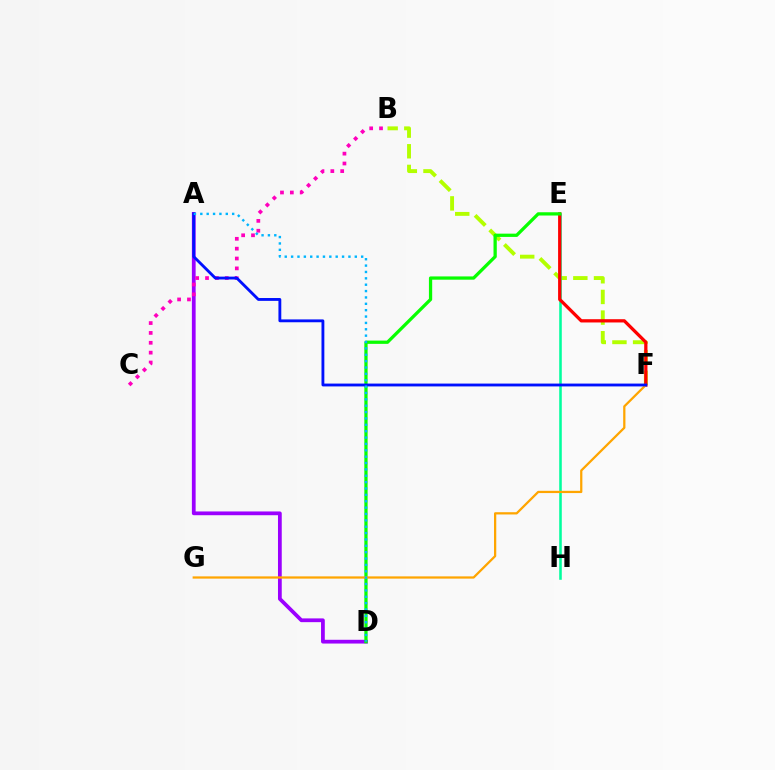{('B', 'F'): [{'color': '#b3ff00', 'line_style': 'dashed', 'thickness': 2.81}], ('E', 'H'): [{'color': '#00ff9d', 'line_style': 'solid', 'thickness': 1.85}], ('E', 'F'): [{'color': '#ff0000', 'line_style': 'solid', 'thickness': 2.35}], ('A', 'D'): [{'color': '#9b00ff', 'line_style': 'solid', 'thickness': 2.71}, {'color': '#00b5ff', 'line_style': 'dotted', 'thickness': 1.73}], ('D', 'E'): [{'color': '#08ff00', 'line_style': 'solid', 'thickness': 2.35}], ('F', 'G'): [{'color': '#ffa500', 'line_style': 'solid', 'thickness': 1.62}], ('B', 'C'): [{'color': '#ff00bd', 'line_style': 'dotted', 'thickness': 2.68}], ('A', 'F'): [{'color': '#0010ff', 'line_style': 'solid', 'thickness': 2.05}]}